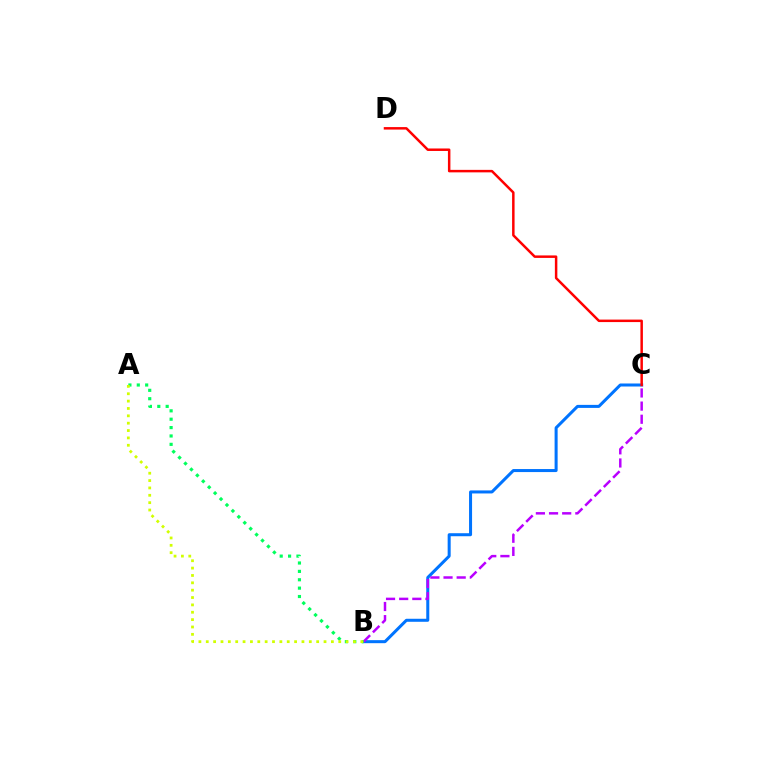{('B', 'C'): [{'color': '#0074ff', 'line_style': 'solid', 'thickness': 2.18}, {'color': '#b900ff', 'line_style': 'dashed', 'thickness': 1.79}], ('A', 'B'): [{'color': '#00ff5c', 'line_style': 'dotted', 'thickness': 2.28}, {'color': '#d1ff00', 'line_style': 'dotted', 'thickness': 2.0}], ('C', 'D'): [{'color': '#ff0000', 'line_style': 'solid', 'thickness': 1.79}]}